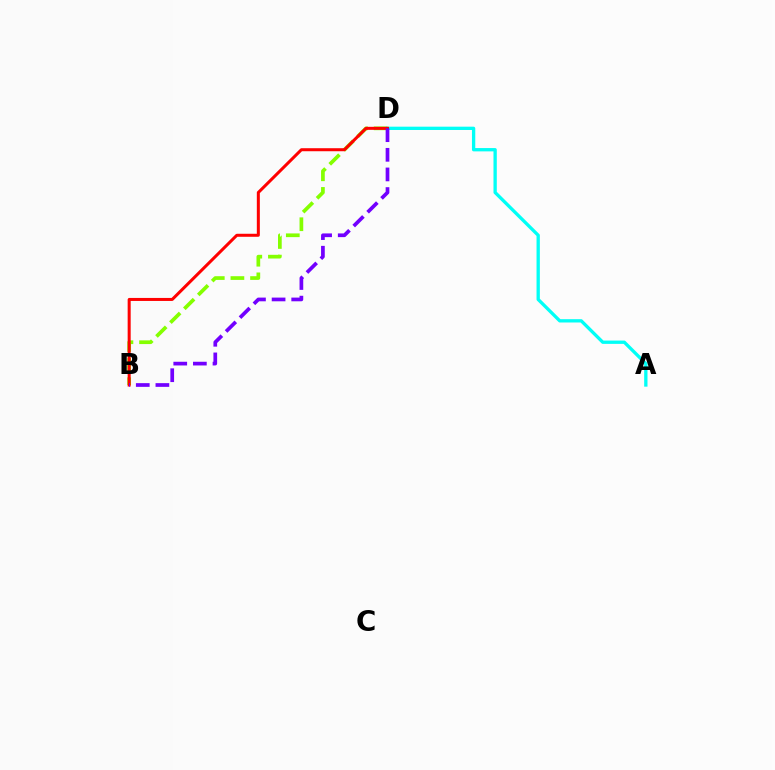{('B', 'D'): [{'color': '#84ff00', 'line_style': 'dashed', 'thickness': 2.67}, {'color': '#ff0000', 'line_style': 'solid', 'thickness': 2.17}, {'color': '#7200ff', 'line_style': 'dashed', 'thickness': 2.67}], ('A', 'D'): [{'color': '#00fff6', 'line_style': 'solid', 'thickness': 2.38}]}